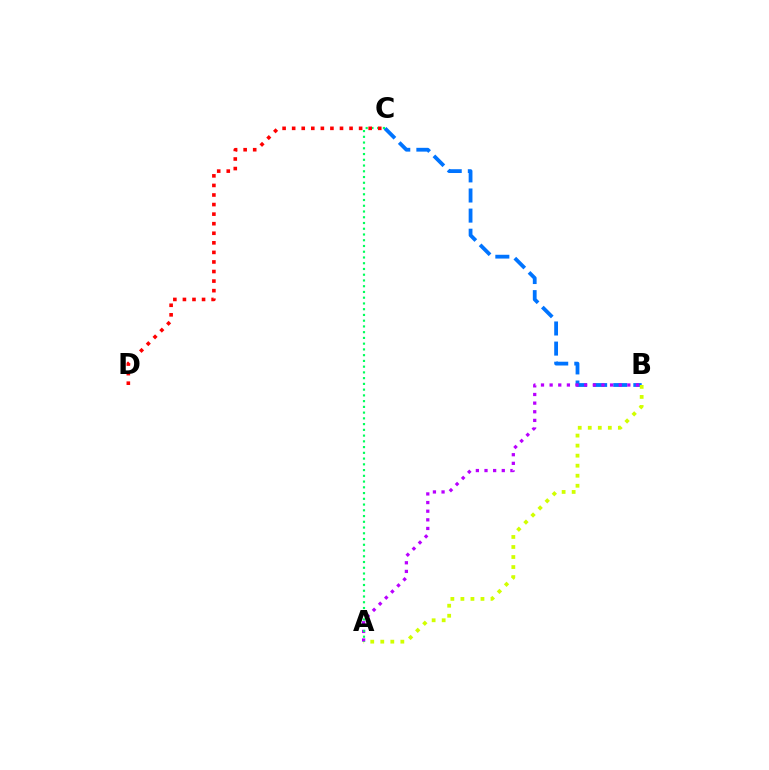{('B', 'C'): [{'color': '#0074ff', 'line_style': 'dashed', 'thickness': 2.73}], ('A', 'B'): [{'color': '#d1ff00', 'line_style': 'dotted', 'thickness': 2.73}, {'color': '#b900ff', 'line_style': 'dotted', 'thickness': 2.35}], ('A', 'C'): [{'color': '#00ff5c', 'line_style': 'dotted', 'thickness': 1.56}], ('C', 'D'): [{'color': '#ff0000', 'line_style': 'dotted', 'thickness': 2.6}]}